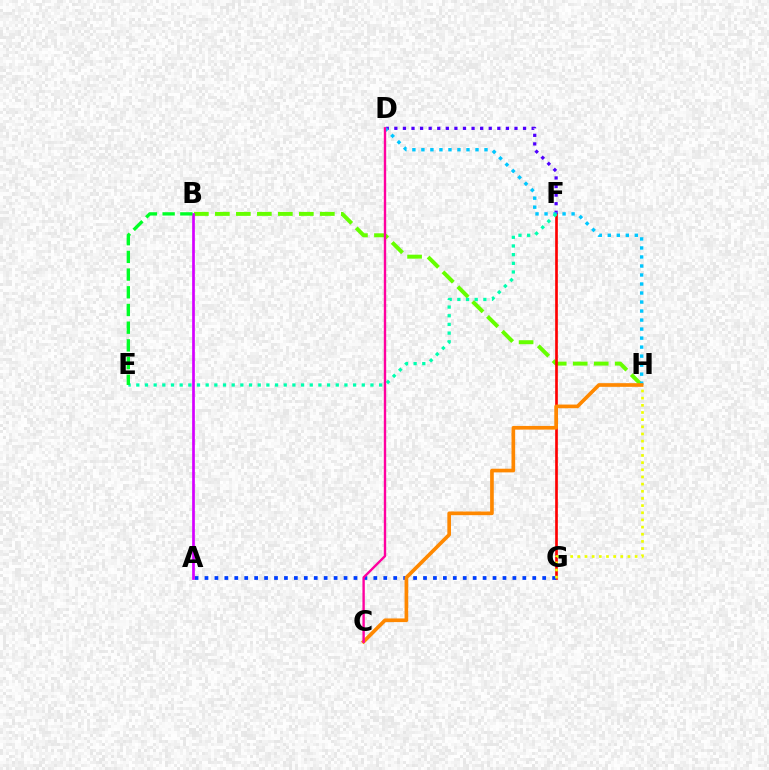{('B', 'H'): [{'color': '#66ff00', 'line_style': 'dashed', 'thickness': 2.85}], ('F', 'G'): [{'color': '#ff0000', 'line_style': 'solid', 'thickness': 1.92}], ('D', 'F'): [{'color': '#4f00ff', 'line_style': 'dotted', 'thickness': 2.33}], ('A', 'G'): [{'color': '#003fff', 'line_style': 'dotted', 'thickness': 2.7}], ('G', 'H'): [{'color': '#eeff00', 'line_style': 'dotted', 'thickness': 1.95}], ('D', 'H'): [{'color': '#00c7ff', 'line_style': 'dotted', 'thickness': 2.45}], ('E', 'F'): [{'color': '#00ffaf', 'line_style': 'dotted', 'thickness': 2.36}], ('C', 'H'): [{'color': '#ff8800', 'line_style': 'solid', 'thickness': 2.64}], ('C', 'D'): [{'color': '#ff00a0', 'line_style': 'solid', 'thickness': 1.72}], ('A', 'B'): [{'color': '#d600ff', 'line_style': 'solid', 'thickness': 1.95}], ('B', 'E'): [{'color': '#00ff27', 'line_style': 'dashed', 'thickness': 2.4}]}